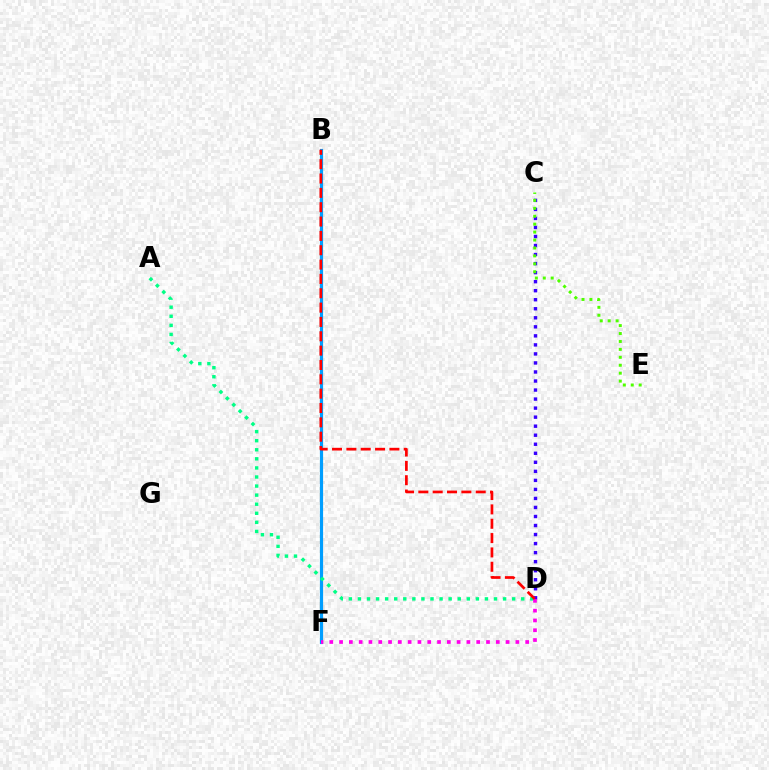{('B', 'F'): [{'color': '#ffd500', 'line_style': 'dashed', 'thickness': 2.19}, {'color': '#009eff', 'line_style': 'solid', 'thickness': 2.28}], ('A', 'D'): [{'color': '#00ff86', 'line_style': 'dotted', 'thickness': 2.47}], ('C', 'D'): [{'color': '#3700ff', 'line_style': 'dotted', 'thickness': 2.45}], ('D', 'F'): [{'color': '#ff00ed', 'line_style': 'dotted', 'thickness': 2.66}], ('B', 'D'): [{'color': '#ff0000', 'line_style': 'dashed', 'thickness': 1.95}], ('C', 'E'): [{'color': '#4fff00', 'line_style': 'dotted', 'thickness': 2.15}]}